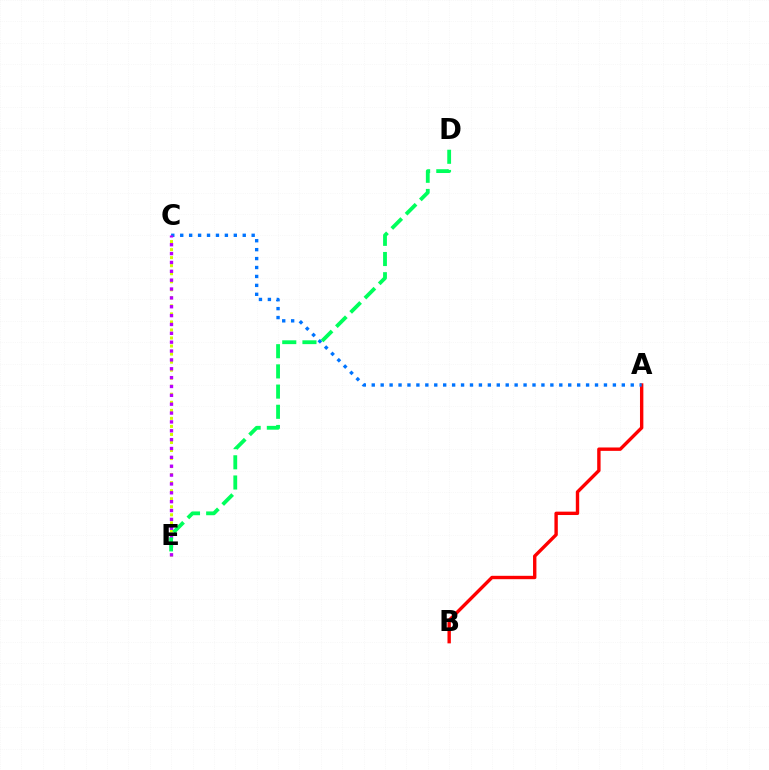{('A', 'B'): [{'color': '#ff0000', 'line_style': 'solid', 'thickness': 2.44}], ('A', 'C'): [{'color': '#0074ff', 'line_style': 'dotted', 'thickness': 2.43}], ('C', 'E'): [{'color': '#d1ff00', 'line_style': 'dotted', 'thickness': 2.18}, {'color': '#b900ff', 'line_style': 'dotted', 'thickness': 2.41}], ('D', 'E'): [{'color': '#00ff5c', 'line_style': 'dashed', 'thickness': 2.74}]}